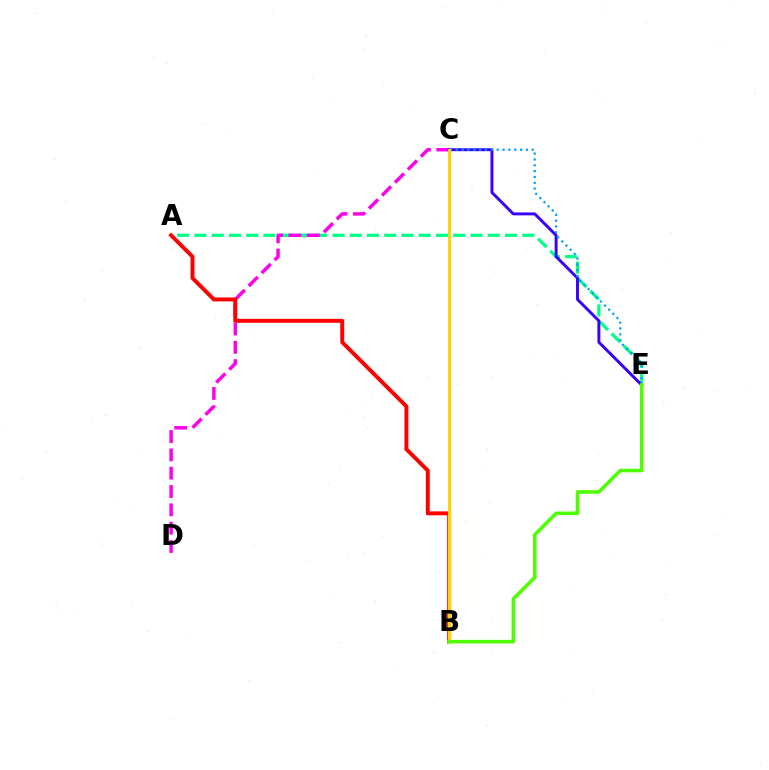{('A', 'E'): [{'color': '#00ff86', 'line_style': 'dashed', 'thickness': 2.34}], ('C', 'D'): [{'color': '#ff00ed', 'line_style': 'dashed', 'thickness': 2.49}], ('A', 'B'): [{'color': '#ff0000', 'line_style': 'solid', 'thickness': 2.84}], ('C', 'E'): [{'color': '#3700ff', 'line_style': 'solid', 'thickness': 2.11}, {'color': '#009eff', 'line_style': 'dotted', 'thickness': 1.59}], ('B', 'C'): [{'color': '#ffd500', 'line_style': 'solid', 'thickness': 2.16}], ('B', 'E'): [{'color': '#4fff00', 'line_style': 'solid', 'thickness': 2.56}]}